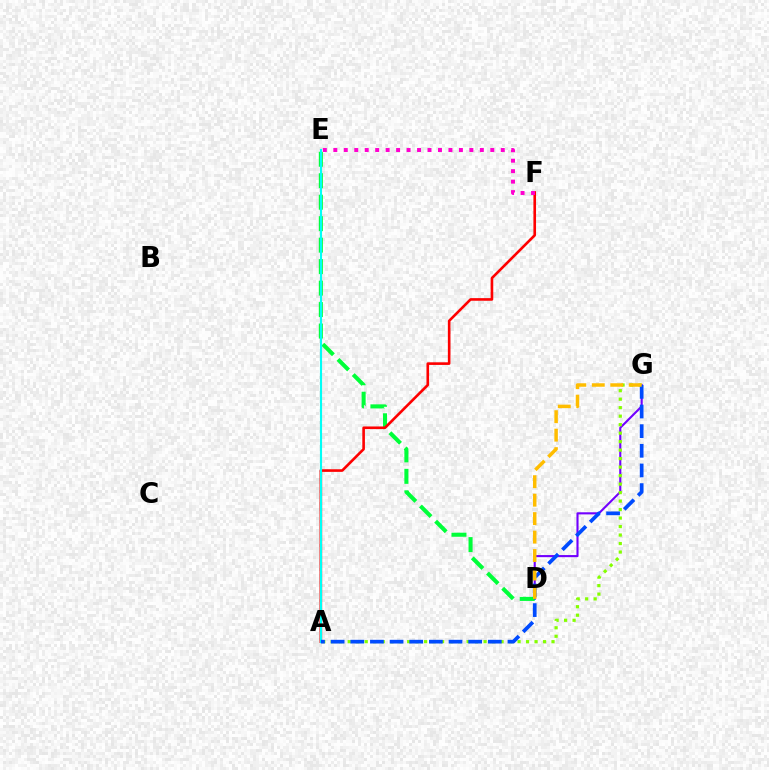{('D', 'G'): [{'color': '#7200ff', 'line_style': 'solid', 'thickness': 1.52}, {'color': '#ffbd00', 'line_style': 'dashed', 'thickness': 2.51}], ('D', 'E'): [{'color': '#00ff39', 'line_style': 'dashed', 'thickness': 2.92}], ('A', 'F'): [{'color': '#ff0000', 'line_style': 'solid', 'thickness': 1.89}], ('A', 'G'): [{'color': '#84ff00', 'line_style': 'dotted', 'thickness': 2.31}, {'color': '#004bff', 'line_style': 'dashed', 'thickness': 2.67}], ('E', 'F'): [{'color': '#ff00cf', 'line_style': 'dotted', 'thickness': 2.84}], ('A', 'E'): [{'color': '#00fff6', 'line_style': 'solid', 'thickness': 1.53}]}